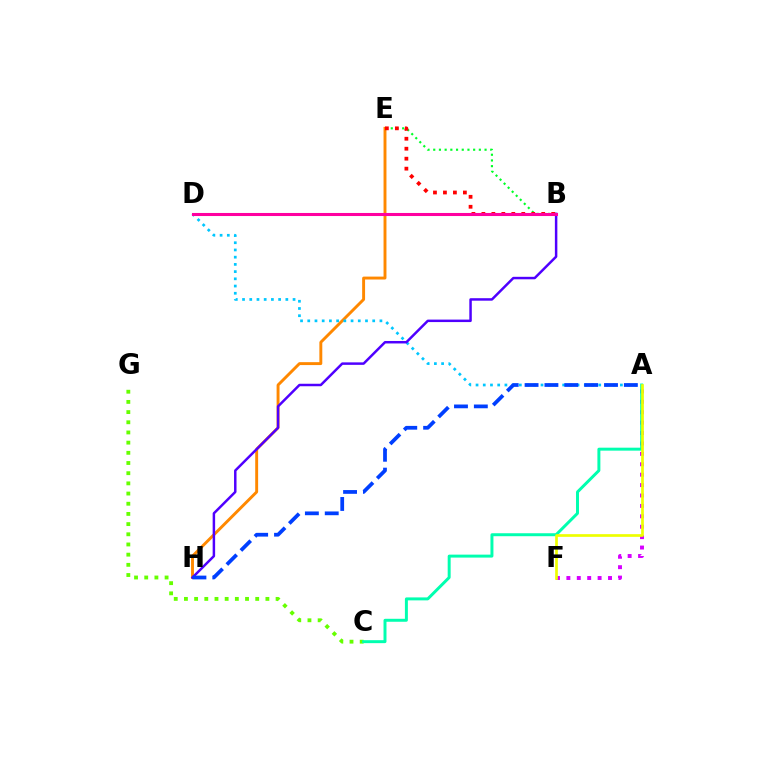{('C', 'G'): [{'color': '#66ff00', 'line_style': 'dotted', 'thickness': 2.77}], ('A', 'F'): [{'color': '#d600ff', 'line_style': 'dotted', 'thickness': 2.83}, {'color': '#eeff00', 'line_style': 'solid', 'thickness': 1.94}], ('B', 'E'): [{'color': '#00ff27', 'line_style': 'dotted', 'thickness': 1.55}, {'color': '#ff0000', 'line_style': 'dotted', 'thickness': 2.71}], ('E', 'H'): [{'color': '#ff8800', 'line_style': 'solid', 'thickness': 2.1}], ('A', 'C'): [{'color': '#00ffaf', 'line_style': 'solid', 'thickness': 2.14}], ('A', 'D'): [{'color': '#00c7ff', 'line_style': 'dotted', 'thickness': 1.96}], ('B', 'H'): [{'color': '#4f00ff', 'line_style': 'solid', 'thickness': 1.79}], ('B', 'D'): [{'color': '#ff00a0', 'line_style': 'solid', 'thickness': 2.2}], ('A', 'H'): [{'color': '#003fff', 'line_style': 'dashed', 'thickness': 2.7}]}